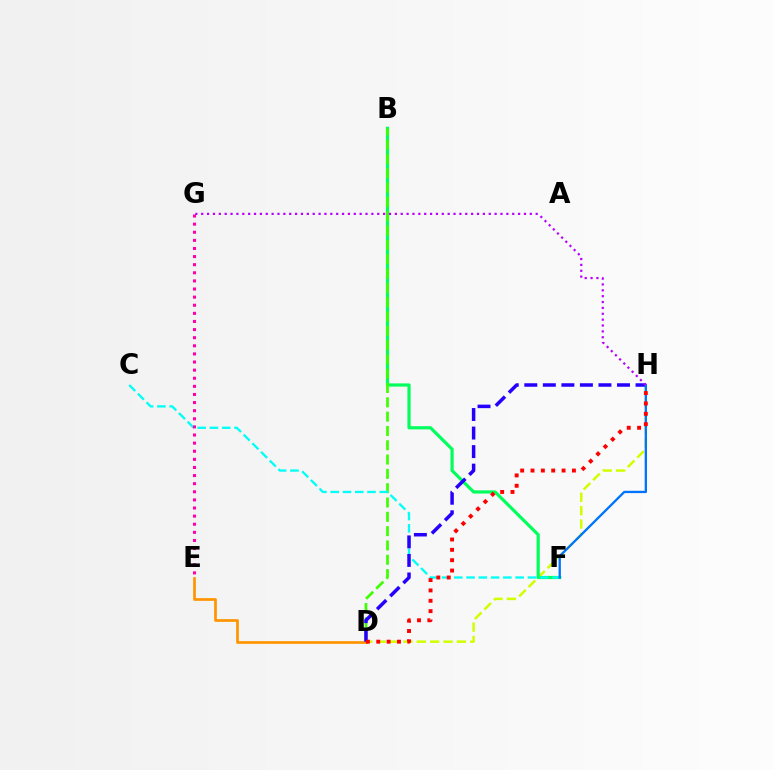{('D', 'H'): [{'color': '#d1ff00', 'line_style': 'dashed', 'thickness': 1.82}, {'color': '#2500ff', 'line_style': 'dashed', 'thickness': 2.52}, {'color': '#ff0000', 'line_style': 'dotted', 'thickness': 2.81}], ('B', 'F'): [{'color': '#00ff5c', 'line_style': 'solid', 'thickness': 2.29}], ('B', 'D'): [{'color': '#3dff00', 'line_style': 'dashed', 'thickness': 1.94}], ('D', 'E'): [{'color': '#ff9400', 'line_style': 'solid', 'thickness': 1.94}], ('C', 'F'): [{'color': '#00fff6', 'line_style': 'dashed', 'thickness': 1.67}], ('E', 'G'): [{'color': '#ff00ac', 'line_style': 'dotted', 'thickness': 2.2}], ('F', 'H'): [{'color': '#0074ff', 'line_style': 'solid', 'thickness': 1.67}], ('G', 'H'): [{'color': '#b900ff', 'line_style': 'dotted', 'thickness': 1.59}]}